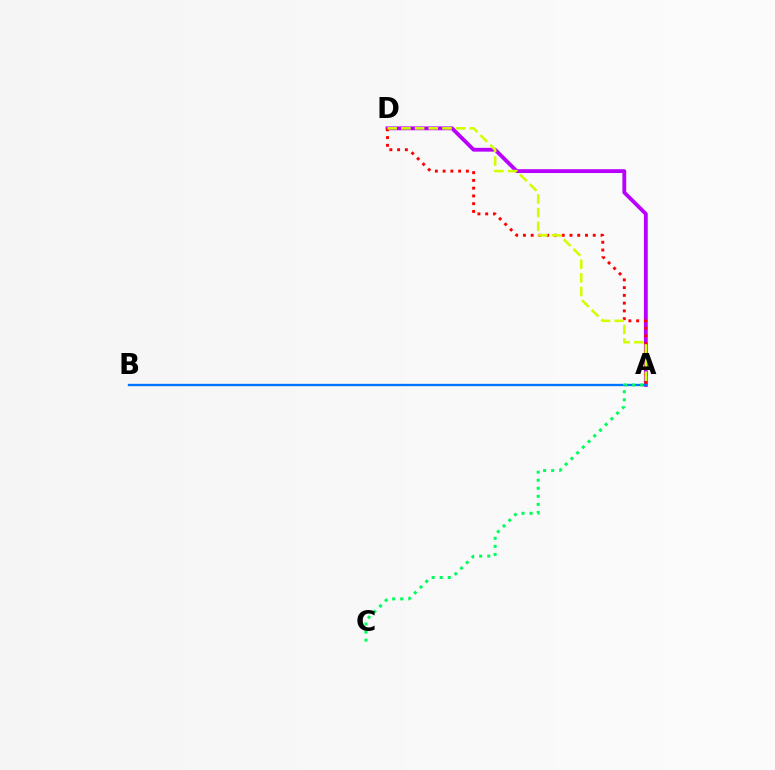{('A', 'D'): [{'color': '#b900ff', 'line_style': 'solid', 'thickness': 2.75}, {'color': '#ff0000', 'line_style': 'dotted', 'thickness': 2.11}, {'color': '#d1ff00', 'line_style': 'dashed', 'thickness': 1.86}], ('A', 'B'): [{'color': '#0074ff', 'line_style': 'solid', 'thickness': 1.67}], ('A', 'C'): [{'color': '#00ff5c', 'line_style': 'dotted', 'thickness': 2.19}]}